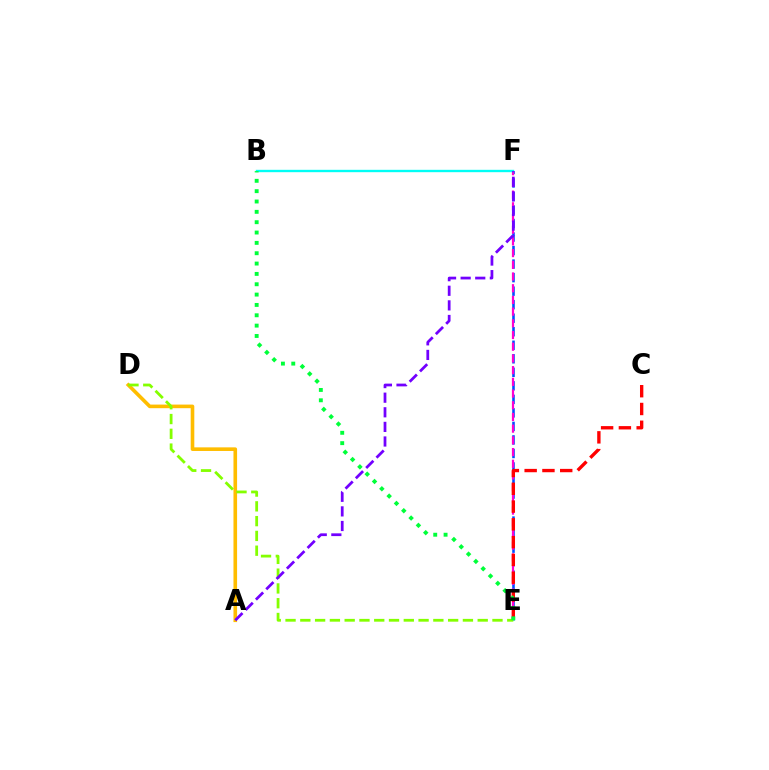{('E', 'F'): [{'color': '#004bff', 'line_style': 'dashed', 'thickness': 1.84}, {'color': '#ff00cf', 'line_style': 'dashed', 'thickness': 1.59}], ('A', 'D'): [{'color': '#ffbd00', 'line_style': 'solid', 'thickness': 2.6}], ('C', 'E'): [{'color': '#ff0000', 'line_style': 'dashed', 'thickness': 2.42}], ('D', 'E'): [{'color': '#84ff00', 'line_style': 'dashed', 'thickness': 2.01}], ('B', 'F'): [{'color': '#00fff6', 'line_style': 'solid', 'thickness': 1.7}], ('A', 'F'): [{'color': '#7200ff', 'line_style': 'dashed', 'thickness': 1.98}], ('B', 'E'): [{'color': '#00ff39', 'line_style': 'dotted', 'thickness': 2.81}]}